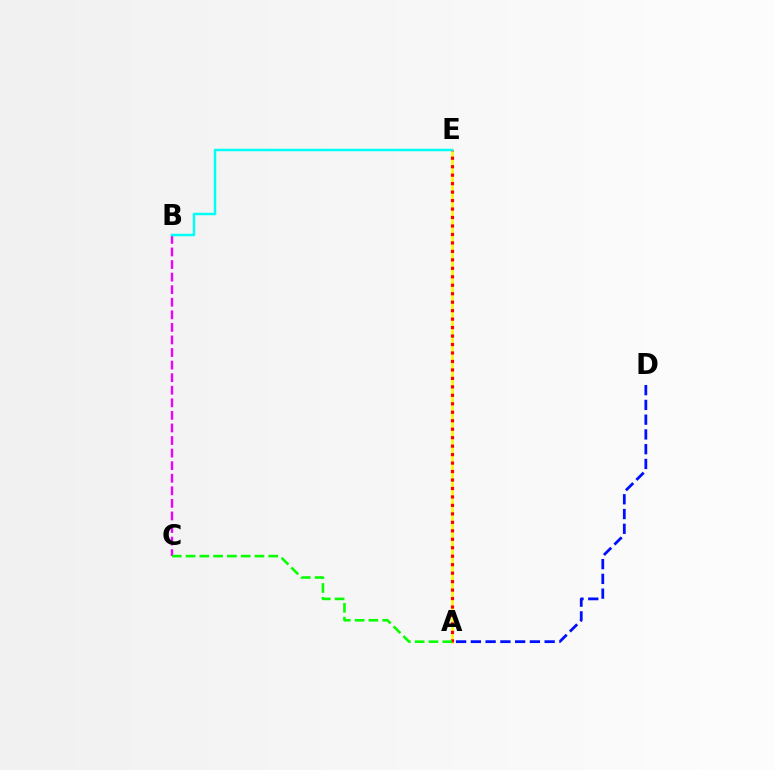{('B', 'C'): [{'color': '#ee00ff', 'line_style': 'dashed', 'thickness': 1.71}], ('A', 'D'): [{'color': '#0010ff', 'line_style': 'dashed', 'thickness': 2.01}], ('A', 'E'): [{'color': '#fcf500', 'line_style': 'solid', 'thickness': 1.82}, {'color': '#ff0000', 'line_style': 'dotted', 'thickness': 2.3}], ('B', 'E'): [{'color': '#00fff6', 'line_style': 'solid', 'thickness': 1.8}], ('A', 'C'): [{'color': '#08ff00', 'line_style': 'dashed', 'thickness': 1.87}]}